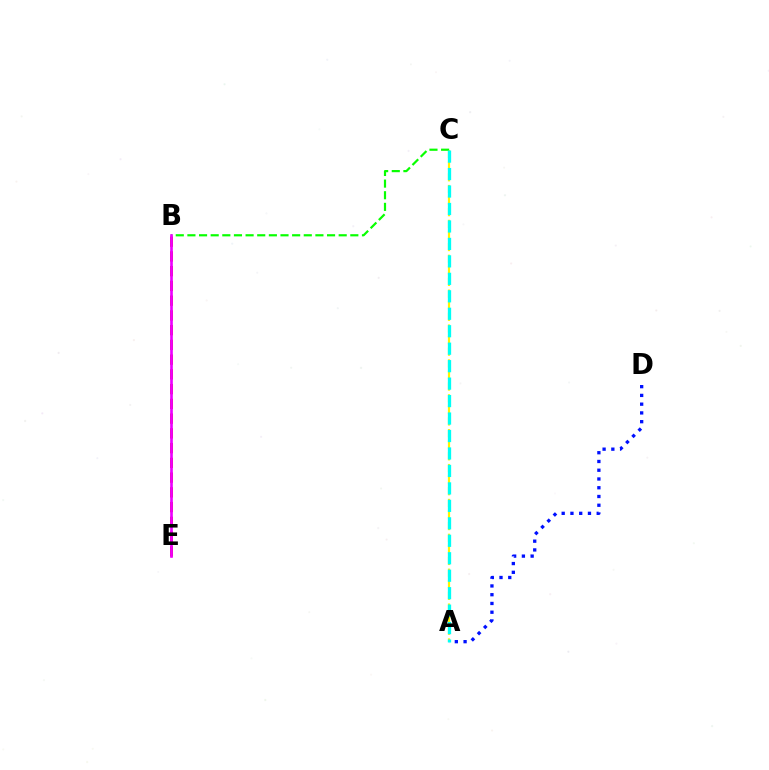{('A', 'D'): [{'color': '#0010ff', 'line_style': 'dotted', 'thickness': 2.38}], ('A', 'C'): [{'color': '#fcf500', 'line_style': 'dashed', 'thickness': 1.58}, {'color': '#00fff6', 'line_style': 'dashed', 'thickness': 2.37}], ('B', 'C'): [{'color': '#08ff00', 'line_style': 'dashed', 'thickness': 1.58}], ('B', 'E'): [{'color': '#ff0000', 'line_style': 'dashed', 'thickness': 2.0}, {'color': '#ee00ff', 'line_style': 'solid', 'thickness': 1.91}]}